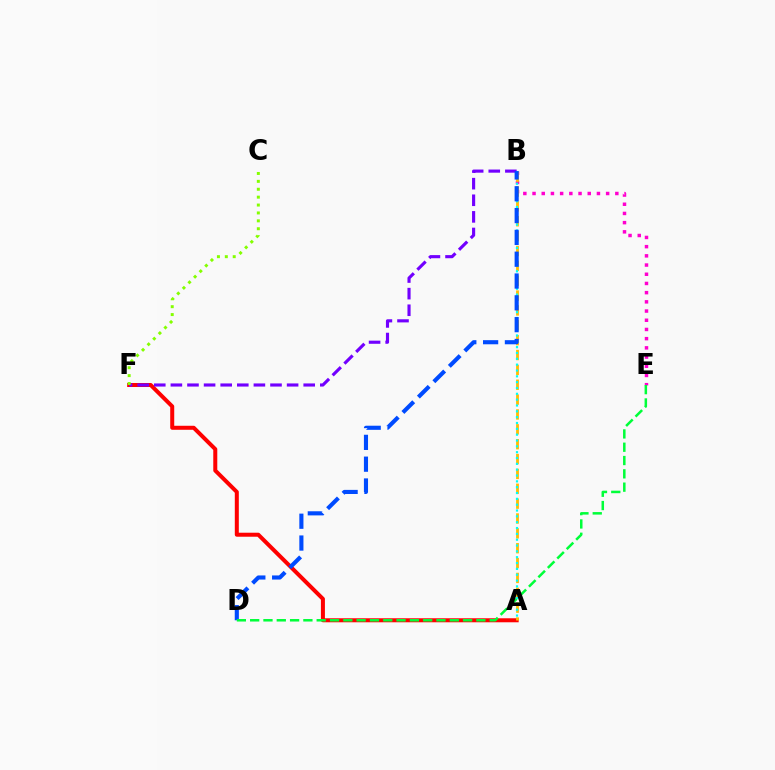{('A', 'F'): [{'color': '#ff0000', 'line_style': 'solid', 'thickness': 2.89}], ('B', 'E'): [{'color': '#ff00cf', 'line_style': 'dotted', 'thickness': 2.5}], ('B', 'F'): [{'color': '#7200ff', 'line_style': 'dashed', 'thickness': 2.26}], ('A', 'B'): [{'color': '#ffbd00', 'line_style': 'dashed', 'thickness': 2.02}, {'color': '#00fff6', 'line_style': 'dotted', 'thickness': 1.59}], ('C', 'F'): [{'color': '#84ff00', 'line_style': 'dotted', 'thickness': 2.15}], ('B', 'D'): [{'color': '#004bff', 'line_style': 'dashed', 'thickness': 2.96}], ('D', 'E'): [{'color': '#00ff39', 'line_style': 'dashed', 'thickness': 1.81}]}